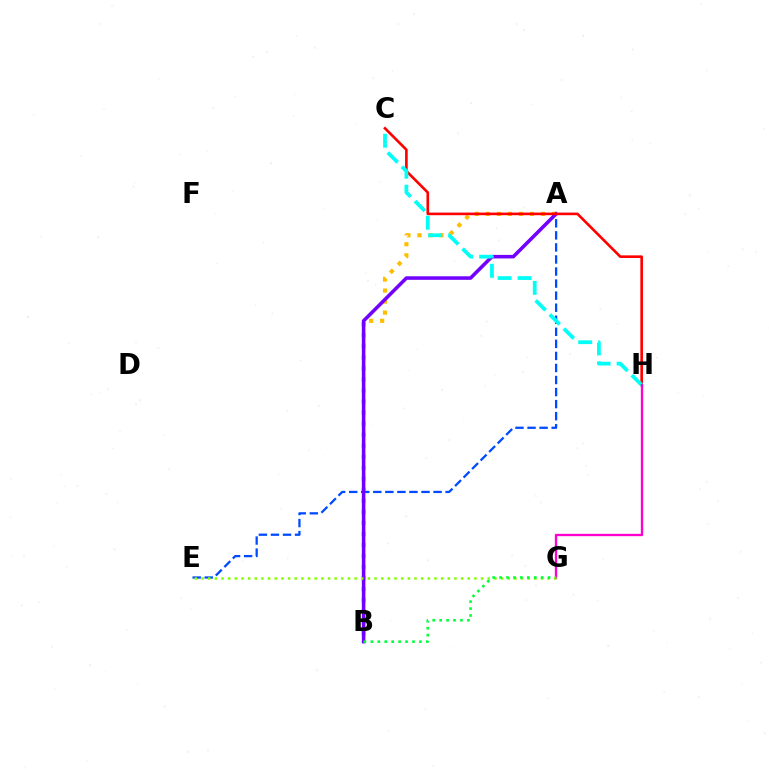{('A', 'B'): [{'color': '#ffbd00', 'line_style': 'dotted', 'thickness': 3.0}, {'color': '#7200ff', 'line_style': 'solid', 'thickness': 2.56}], ('A', 'E'): [{'color': '#004bff', 'line_style': 'dashed', 'thickness': 1.64}], ('C', 'H'): [{'color': '#ff0000', 'line_style': 'solid', 'thickness': 1.9}, {'color': '#00fff6', 'line_style': 'dashed', 'thickness': 2.71}], ('G', 'H'): [{'color': '#ff00cf', 'line_style': 'solid', 'thickness': 1.67}], ('E', 'G'): [{'color': '#84ff00', 'line_style': 'dotted', 'thickness': 1.81}], ('B', 'G'): [{'color': '#00ff39', 'line_style': 'dotted', 'thickness': 1.88}]}